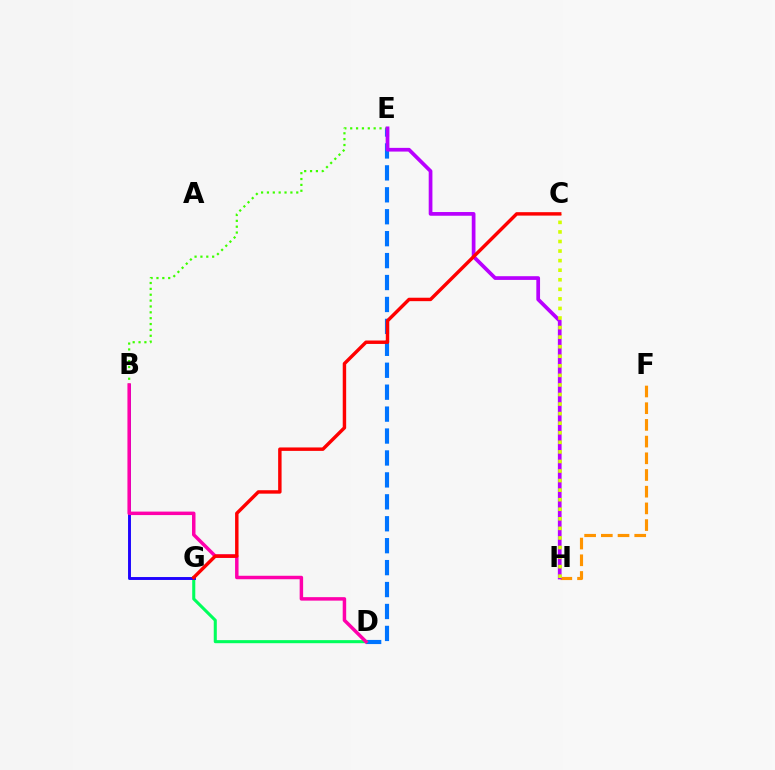{('F', 'H'): [{'color': '#ff9400', 'line_style': 'dashed', 'thickness': 2.27}], ('D', 'E'): [{'color': '#0074ff', 'line_style': 'dashed', 'thickness': 2.98}], ('B', 'G'): [{'color': '#00fff6', 'line_style': 'solid', 'thickness': 1.97}, {'color': '#2500ff', 'line_style': 'solid', 'thickness': 2.07}], ('B', 'E'): [{'color': '#3dff00', 'line_style': 'dotted', 'thickness': 1.59}], ('E', 'H'): [{'color': '#b900ff', 'line_style': 'solid', 'thickness': 2.67}], ('D', 'G'): [{'color': '#00ff5c', 'line_style': 'solid', 'thickness': 2.21}], ('C', 'H'): [{'color': '#d1ff00', 'line_style': 'dotted', 'thickness': 2.6}], ('B', 'D'): [{'color': '#ff00ac', 'line_style': 'solid', 'thickness': 2.5}], ('C', 'G'): [{'color': '#ff0000', 'line_style': 'solid', 'thickness': 2.47}]}